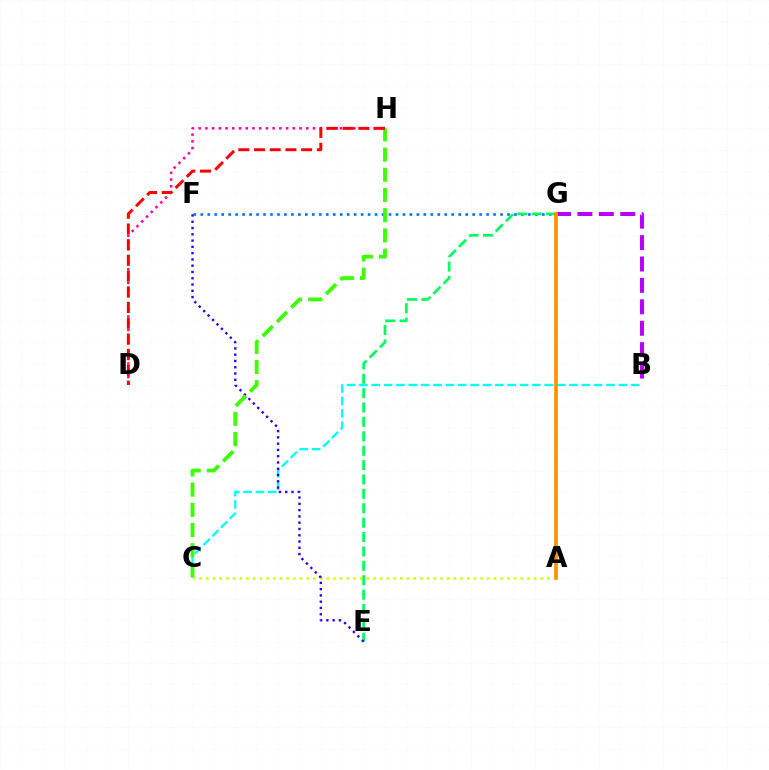{('B', 'G'): [{'color': '#b900ff', 'line_style': 'dashed', 'thickness': 2.91}], ('D', 'H'): [{'color': '#ff00ac', 'line_style': 'dotted', 'thickness': 1.83}, {'color': '#ff0000', 'line_style': 'dashed', 'thickness': 2.13}], ('B', 'C'): [{'color': '#00fff6', 'line_style': 'dashed', 'thickness': 1.68}], ('F', 'G'): [{'color': '#0074ff', 'line_style': 'dotted', 'thickness': 1.89}], ('E', 'G'): [{'color': '#00ff5c', 'line_style': 'dashed', 'thickness': 1.96}], ('A', 'C'): [{'color': '#d1ff00', 'line_style': 'dotted', 'thickness': 1.82}], ('E', 'F'): [{'color': '#2500ff', 'line_style': 'dotted', 'thickness': 1.71}], ('C', 'H'): [{'color': '#3dff00', 'line_style': 'dashed', 'thickness': 2.75}], ('A', 'G'): [{'color': '#ff9400', 'line_style': 'solid', 'thickness': 2.66}]}